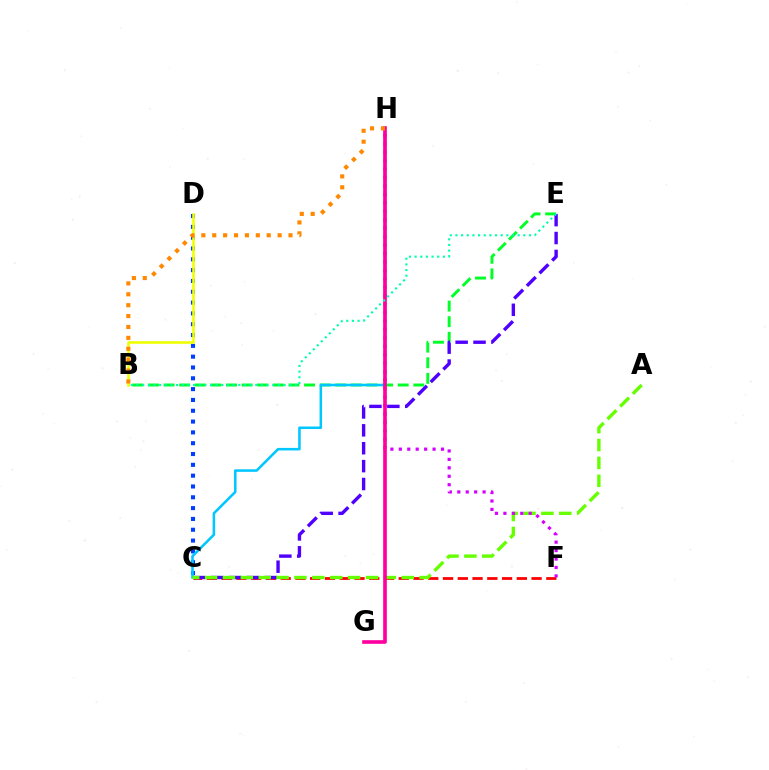{('C', 'D'): [{'color': '#003fff', 'line_style': 'dotted', 'thickness': 2.94}], ('C', 'F'): [{'color': '#ff0000', 'line_style': 'dashed', 'thickness': 2.01}], ('B', 'E'): [{'color': '#00ff27', 'line_style': 'dashed', 'thickness': 2.12}, {'color': '#00ffaf', 'line_style': 'dotted', 'thickness': 1.54}], ('C', 'H'): [{'color': '#00c7ff', 'line_style': 'solid', 'thickness': 1.83}], ('B', 'D'): [{'color': '#eeff00', 'line_style': 'solid', 'thickness': 1.87}], ('C', 'E'): [{'color': '#4f00ff', 'line_style': 'dashed', 'thickness': 2.43}], ('A', 'C'): [{'color': '#66ff00', 'line_style': 'dashed', 'thickness': 2.43}], ('F', 'H'): [{'color': '#d600ff', 'line_style': 'dotted', 'thickness': 2.29}], ('G', 'H'): [{'color': '#ff00a0', 'line_style': 'solid', 'thickness': 2.62}], ('B', 'H'): [{'color': '#ff8800', 'line_style': 'dotted', 'thickness': 2.96}]}